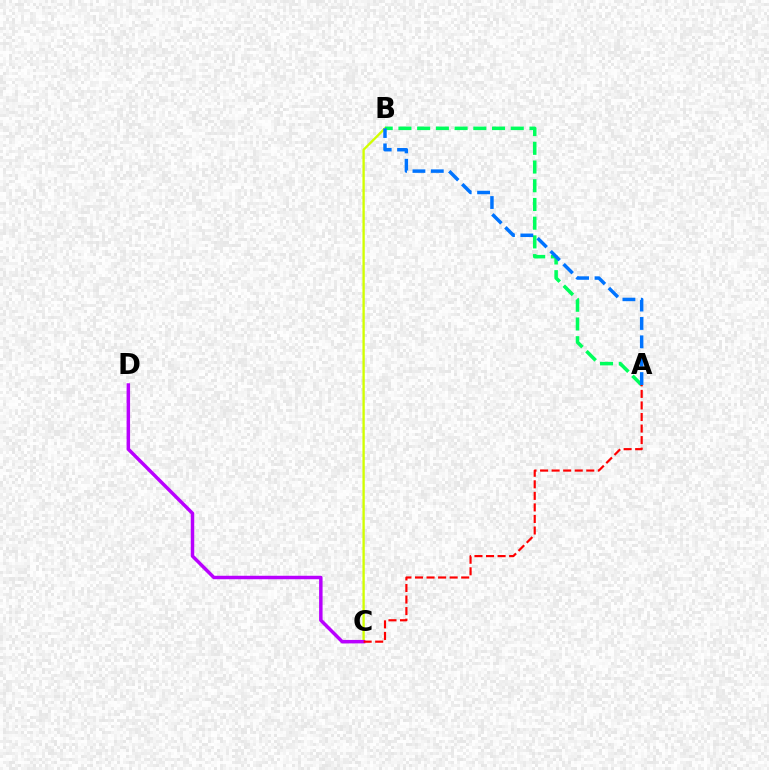{('B', 'C'): [{'color': '#d1ff00', 'line_style': 'solid', 'thickness': 1.68}], ('A', 'B'): [{'color': '#00ff5c', 'line_style': 'dashed', 'thickness': 2.54}, {'color': '#0074ff', 'line_style': 'dashed', 'thickness': 2.5}], ('C', 'D'): [{'color': '#b900ff', 'line_style': 'solid', 'thickness': 2.5}], ('A', 'C'): [{'color': '#ff0000', 'line_style': 'dashed', 'thickness': 1.57}]}